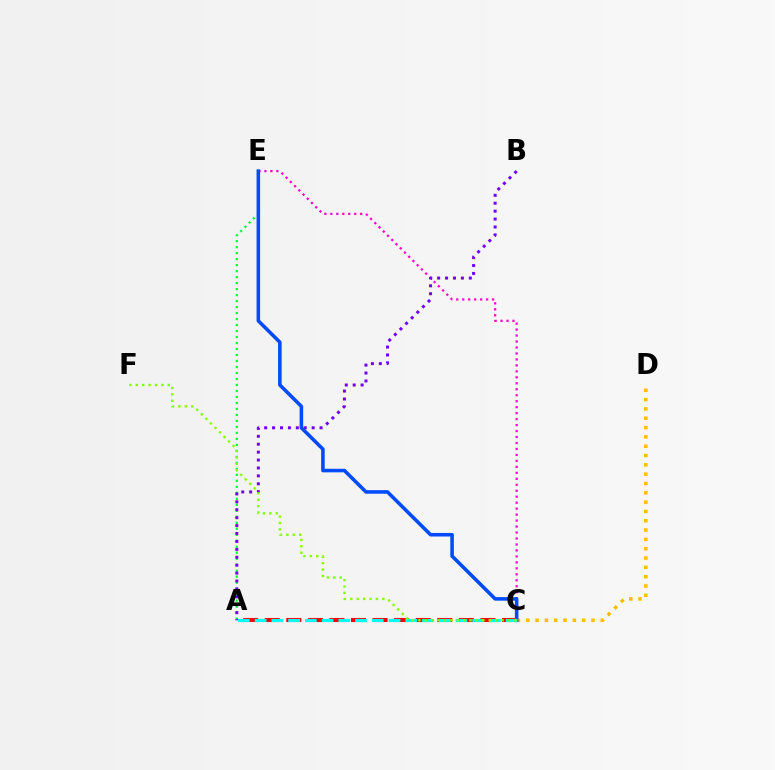{('A', 'E'): [{'color': '#00ff39', 'line_style': 'dotted', 'thickness': 1.63}], ('C', 'D'): [{'color': '#ffbd00', 'line_style': 'dotted', 'thickness': 2.53}], ('A', 'C'): [{'color': '#ff0000', 'line_style': 'dashed', 'thickness': 2.93}, {'color': '#00fff6', 'line_style': 'dashed', 'thickness': 2.27}], ('C', 'E'): [{'color': '#ff00cf', 'line_style': 'dotted', 'thickness': 1.62}, {'color': '#004bff', 'line_style': 'solid', 'thickness': 2.56}], ('A', 'B'): [{'color': '#7200ff', 'line_style': 'dotted', 'thickness': 2.15}], ('C', 'F'): [{'color': '#84ff00', 'line_style': 'dotted', 'thickness': 1.74}]}